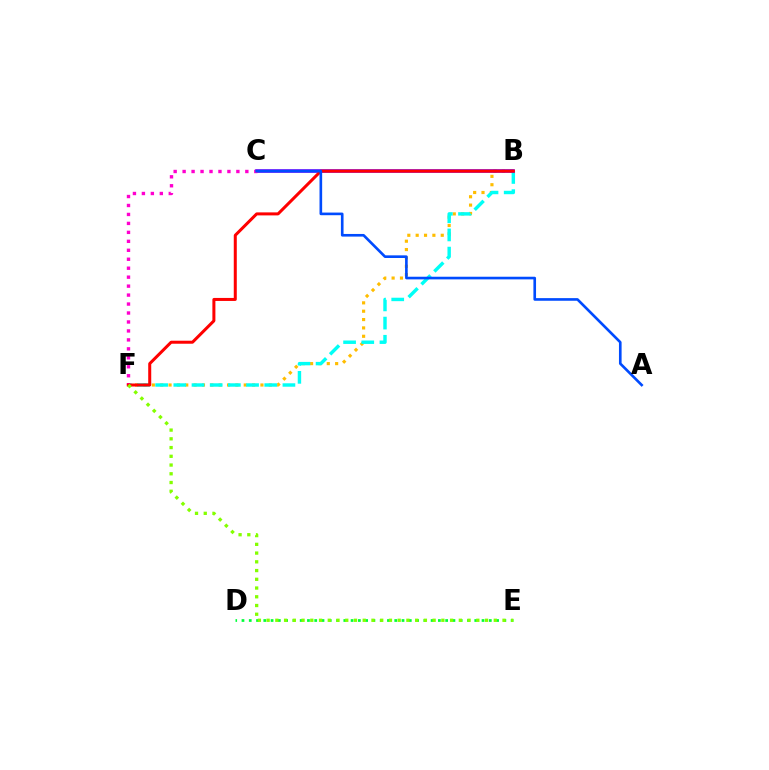{('B', 'F'): [{'color': '#ffbd00', 'line_style': 'dotted', 'thickness': 2.27}, {'color': '#00fff6', 'line_style': 'dashed', 'thickness': 2.47}, {'color': '#ff0000', 'line_style': 'solid', 'thickness': 2.17}], ('B', 'C'): [{'color': '#7200ff', 'line_style': 'solid', 'thickness': 2.56}], ('C', 'F'): [{'color': '#ff00cf', 'line_style': 'dotted', 'thickness': 2.43}], ('D', 'E'): [{'color': '#00ff39', 'line_style': 'dotted', 'thickness': 1.98}], ('E', 'F'): [{'color': '#84ff00', 'line_style': 'dotted', 'thickness': 2.37}], ('A', 'C'): [{'color': '#004bff', 'line_style': 'solid', 'thickness': 1.9}]}